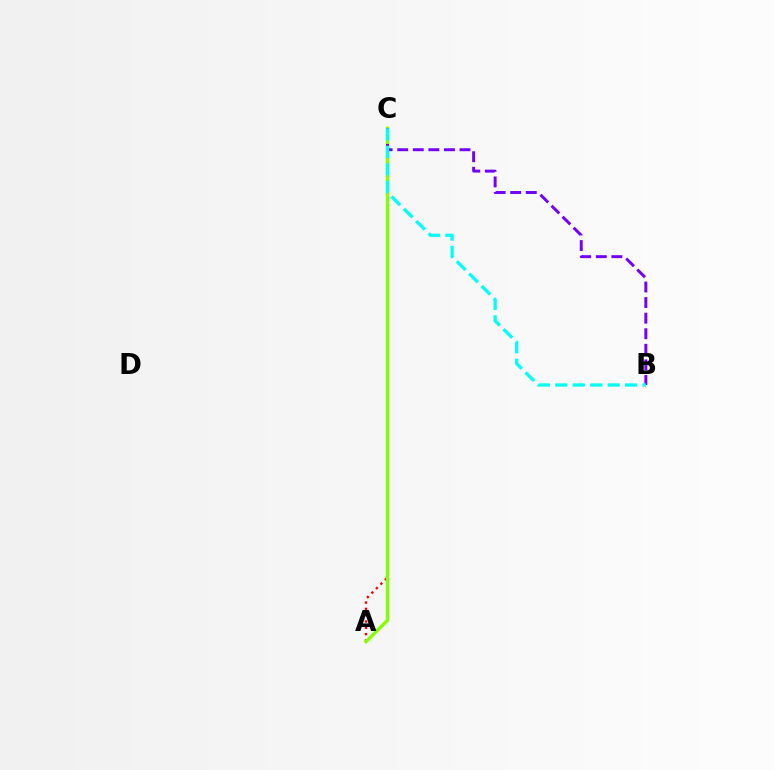{('A', 'C'): [{'color': '#ff0000', 'line_style': 'dotted', 'thickness': 1.72}, {'color': '#84ff00', 'line_style': 'solid', 'thickness': 2.42}], ('B', 'C'): [{'color': '#7200ff', 'line_style': 'dashed', 'thickness': 2.12}, {'color': '#00fff6', 'line_style': 'dashed', 'thickness': 2.37}]}